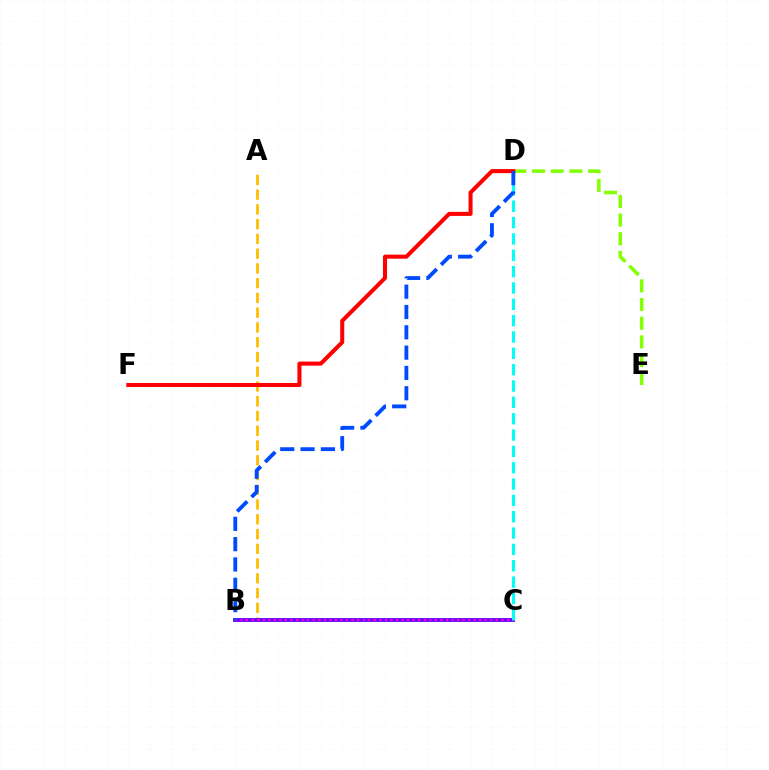{('B', 'C'): [{'color': '#00ff39', 'line_style': 'solid', 'thickness': 2.66}, {'color': '#7200ff', 'line_style': 'solid', 'thickness': 2.75}, {'color': '#ff00cf', 'line_style': 'dotted', 'thickness': 1.51}], ('D', 'E'): [{'color': '#84ff00', 'line_style': 'dashed', 'thickness': 2.54}], ('A', 'B'): [{'color': '#ffbd00', 'line_style': 'dashed', 'thickness': 2.0}], ('D', 'F'): [{'color': '#ff0000', 'line_style': 'solid', 'thickness': 2.91}], ('C', 'D'): [{'color': '#00fff6', 'line_style': 'dashed', 'thickness': 2.22}], ('B', 'D'): [{'color': '#004bff', 'line_style': 'dashed', 'thickness': 2.76}]}